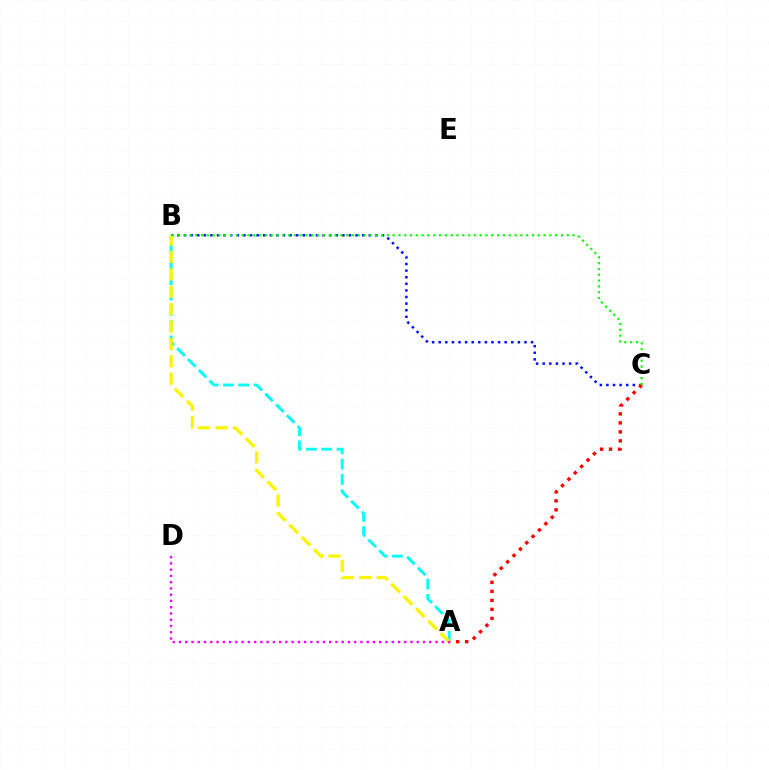{('A', 'B'): [{'color': '#00fff6', 'line_style': 'dashed', 'thickness': 2.07}, {'color': '#fcf500', 'line_style': 'dashed', 'thickness': 2.36}], ('B', 'C'): [{'color': '#0010ff', 'line_style': 'dotted', 'thickness': 1.79}, {'color': '#08ff00', 'line_style': 'dotted', 'thickness': 1.58}], ('A', 'C'): [{'color': '#ff0000', 'line_style': 'dotted', 'thickness': 2.45}], ('A', 'D'): [{'color': '#ee00ff', 'line_style': 'dotted', 'thickness': 1.7}]}